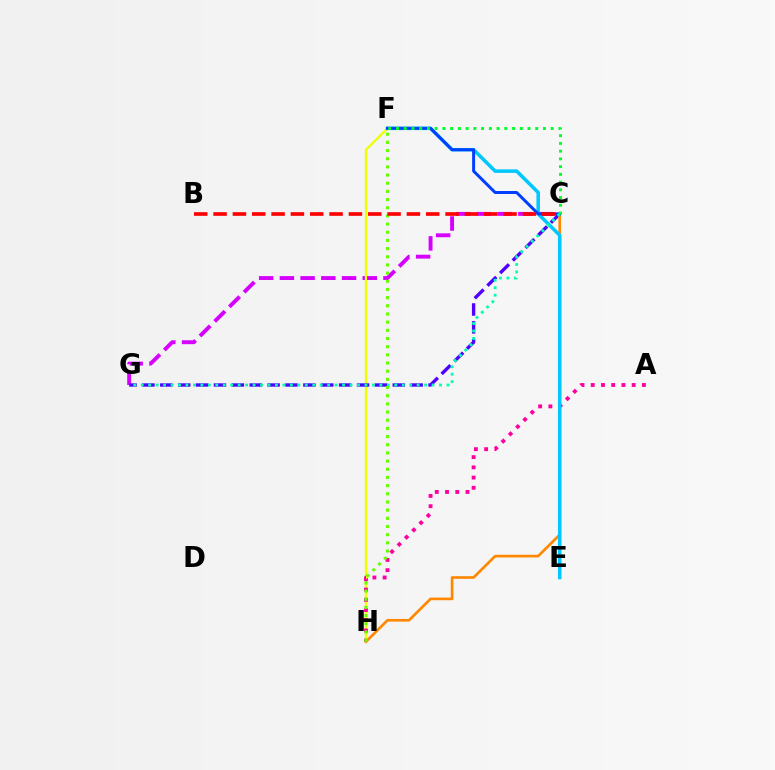{('C', 'G'): [{'color': '#d600ff', 'line_style': 'dashed', 'thickness': 2.81}, {'color': '#4f00ff', 'line_style': 'dashed', 'thickness': 2.43}, {'color': '#00ffaf', 'line_style': 'dotted', 'thickness': 2.03}], ('F', 'H'): [{'color': '#eeff00', 'line_style': 'solid', 'thickness': 1.64}, {'color': '#66ff00', 'line_style': 'dotted', 'thickness': 2.22}], ('A', 'H'): [{'color': '#ff00a0', 'line_style': 'dotted', 'thickness': 2.78}], ('C', 'H'): [{'color': '#ff8800', 'line_style': 'solid', 'thickness': 1.92}], ('E', 'F'): [{'color': '#00c7ff', 'line_style': 'solid', 'thickness': 2.55}], ('C', 'F'): [{'color': '#003fff', 'line_style': 'solid', 'thickness': 2.15}, {'color': '#00ff27', 'line_style': 'dotted', 'thickness': 2.1}], ('B', 'C'): [{'color': '#ff0000', 'line_style': 'dashed', 'thickness': 2.63}]}